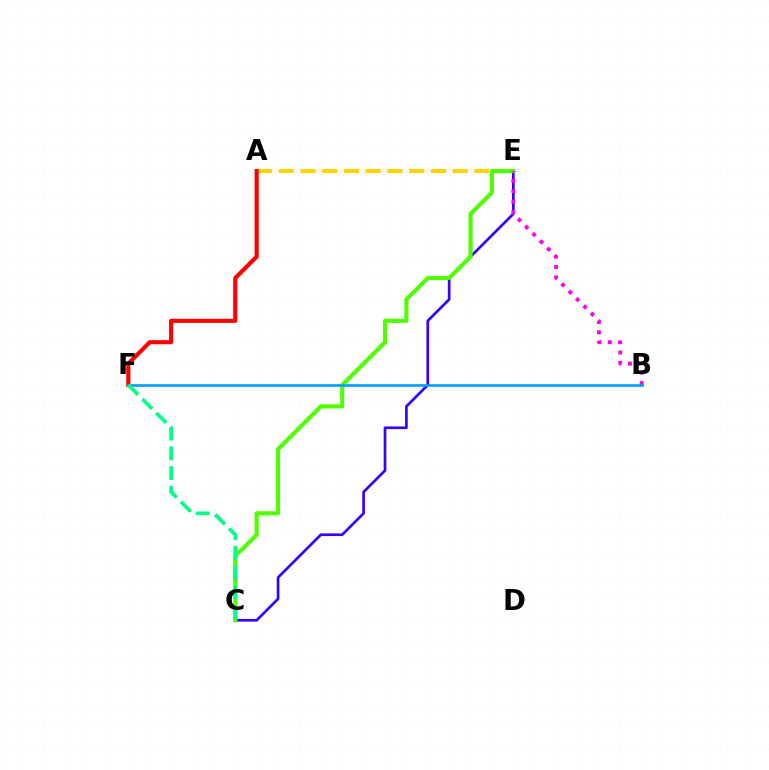{('A', 'E'): [{'color': '#ffd500', 'line_style': 'dashed', 'thickness': 2.95}], ('C', 'E'): [{'color': '#3700ff', 'line_style': 'solid', 'thickness': 1.94}, {'color': '#4fff00', 'line_style': 'solid', 'thickness': 2.98}], ('B', 'E'): [{'color': '#ff00ed', 'line_style': 'dotted', 'thickness': 2.82}], ('A', 'F'): [{'color': '#ff0000', 'line_style': 'solid', 'thickness': 2.97}], ('B', 'F'): [{'color': '#009eff', 'line_style': 'solid', 'thickness': 1.89}], ('C', 'F'): [{'color': '#00ff86', 'line_style': 'dashed', 'thickness': 2.69}]}